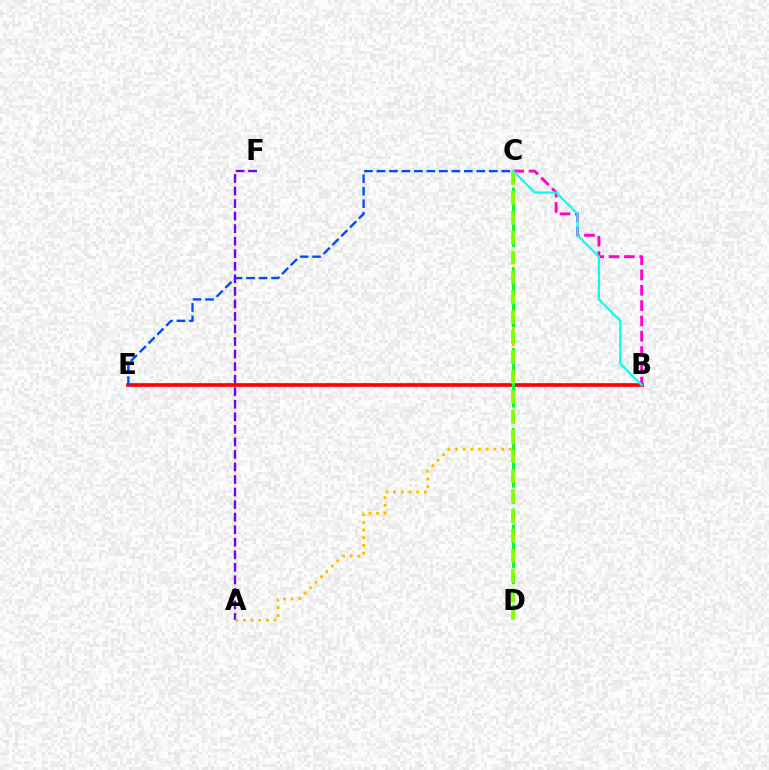{('B', 'E'): [{'color': '#ff0000', 'line_style': 'solid', 'thickness': 2.64}], ('C', 'E'): [{'color': '#004bff', 'line_style': 'dashed', 'thickness': 1.7}], ('A', 'F'): [{'color': '#7200ff', 'line_style': 'dashed', 'thickness': 1.7}], ('A', 'C'): [{'color': '#ffbd00', 'line_style': 'dotted', 'thickness': 2.09}], ('C', 'D'): [{'color': '#00ff39', 'line_style': 'dashed', 'thickness': 2.18}, {'color': '#84ff00', 'line_style': 'dashed', 'thickness': 2.7}], ('B', 'C'): [{'color': '#ff00cf', 'line_style': 'dashed', 'thickness': 2.08}, {'color': '#00fff6', 'line_style': 'solid', 'thickness': 1.57}]}